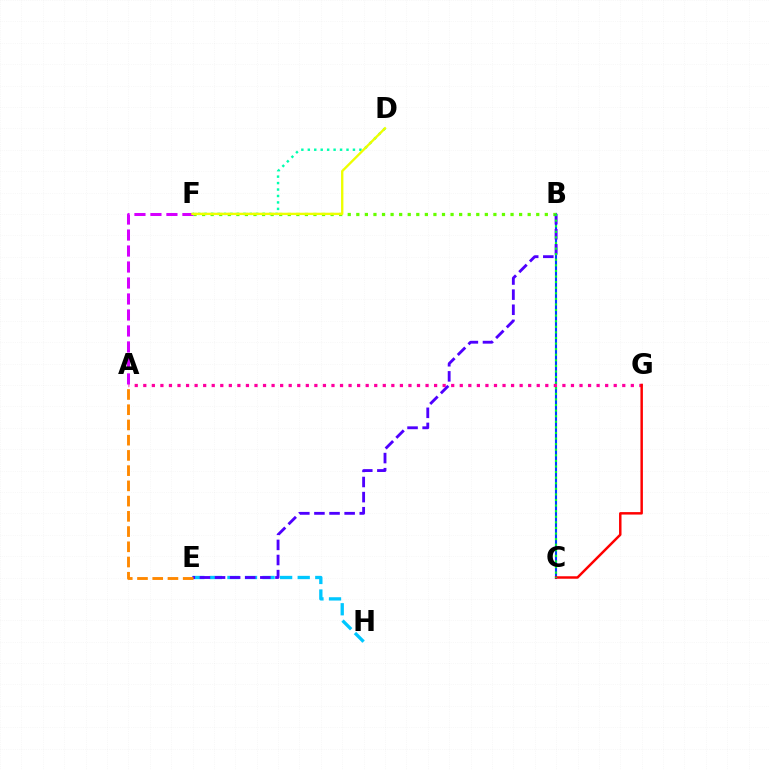{('B', 'C'): [{'color': '#003fff', 'line_style': 'solid', 'thickness': 1.52}, {'color': '#00ff27', 'line_style': 'dotted', 'thickness': 1.52}], ('B', 'F'): [{'color': '#66ff00', 'line_style': 'dotted', 'thickness': 2.33}], ('D', 'F'): [{'color': '#00ffaf', 'line_style': 'dotted', 'thickness': 1.75}, {'color': '#eeff00', 'line_style': 'solid', 'thickness': 1.69}], ('E', 'H'): [{'color': '#00c7ff', 'line_style': 'dashed', 'thickness': 2.39}], ('A', 'G'): [{'color': '#ff00a0', 'line_style': 'dotted', 'thickness': 2.32}], ('B', 'E'): [{'color': '#4f00ff', 'line_style': 'dashed', 'thickness': 2.05}], ('A', 'F'): [{'color': '#d600ff', 'line_style': 'dashed', 'thickness': 2.17}], ('C', 'G'): [{'color': '#ff0000', 'line_style': 'solid', 'thickness': 1.78}], ('A', 'E'): [{'color': '#ff8800', 'line_style': 'dashed', 'thickness': 2.07}]}